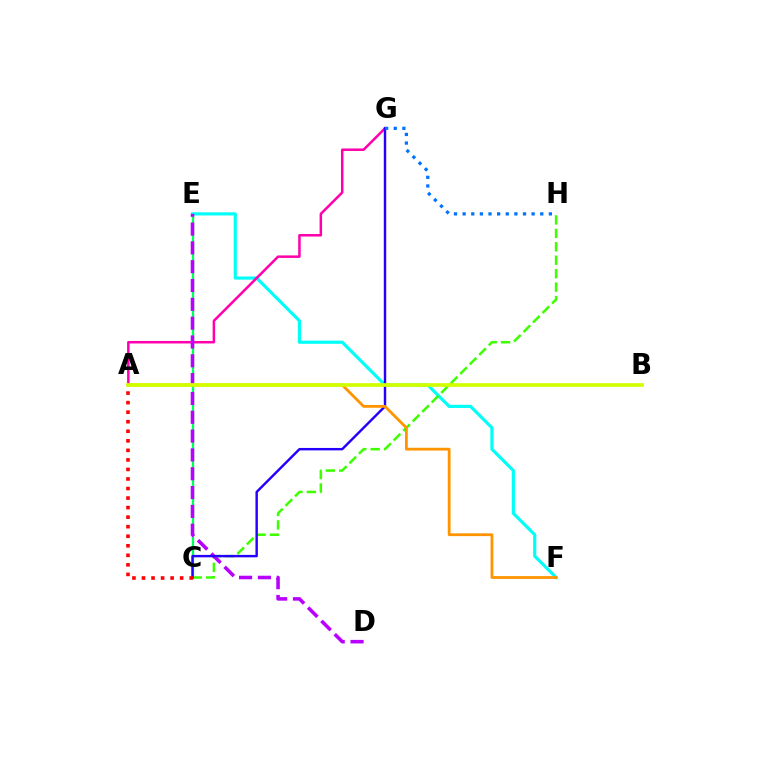{('C', 'E'): [{'color': '#00ff5c', 'line_style': 'solid', 'thickness': 1.66}], ('E', 'F'): [{'color': '#00fff6', 'line_style': 'solid', 'thickness': 2.28}], ('C', 'H'): [{'color': '#3dff00', 'line_style': 'dashed', 'thickness': 1.83}], ('A', 'G'): [{'color': '#ff00ac', 'line_style': 'solid', 'thickness': 1.81}], ('D', 'E'): [{'color': '#b900ff', 'line_style': 'dashed', 'thickness': 2.56}], ('C', 'G'): [{'color': '#2500ff', 'line_style': 'solid', 'thickness': 1.75}], ('A', 'F'): [{'color': '#ff9400', 'line_style': 'solid', 'thickness': 2.0}], ('A', 'C'): [{'color': '#ff0000', 'line_style': 'dotted', 'thickness': 2.59}], ('A', 'B'): [{'color': '#d1ff00', 'line_style': 'solid', 'thickness': 2.66}], ('G', 'H'): [{'color': '#0074ff', 'line_style': 'dotted', 'thickness': 2.34}]}